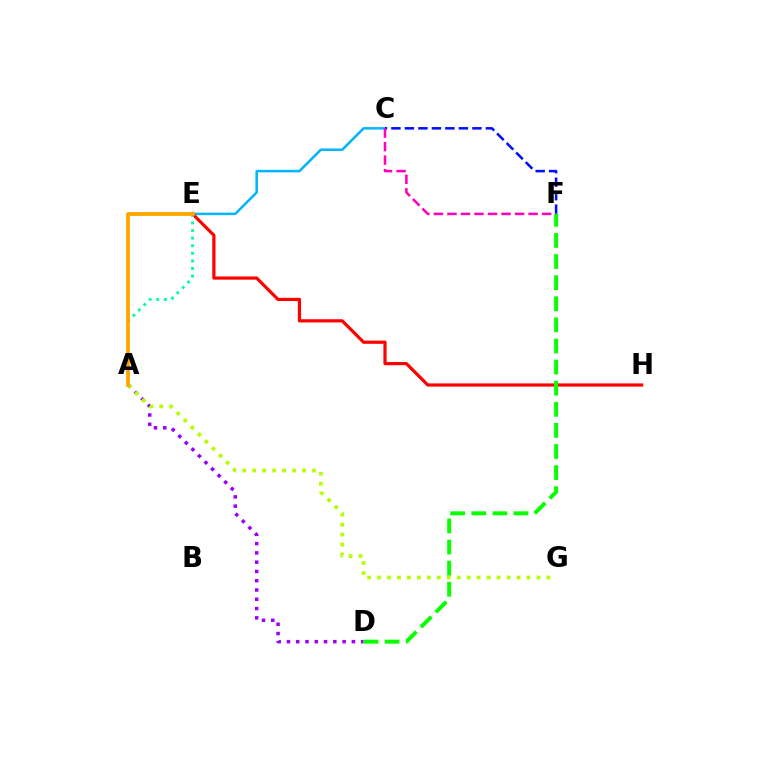{('A', 'D'): [{'color': '#9b00ff', 'line_style': 'dotted', 'thickness': 2.52}], ('C', 'E'): [{'color': '#00b5ff', 'line_style': 'solid', 'thickness': 1.81}], ('C', 'F'): [{'color': '#0010ff', 'line_style': 'dashed', 'thickness': 1.83}, {'color': '#ff00bd', 'line_style': 'dashed', 'thickness': 1.84}], ('E', 'H'): [{'color': '#ff0000', 'line_style': 'solid', 'thickness': 2.3}], ('A', 'G'): [{'color': '#b3ff00', 'line_style': 'dotted', 'thickness': 2.71}], ('A', 'E'): [{'color': '#00ff9d', 'line_style': 'dotted', 'thickness': 2.06}, {'color': '#ffa500', 'line_style': 'solid', 'thickness': 2.73}], ('D', 'F'): [{'color': '#08ff00', 'line_style': 'dashed', 'thickness': 2.87}]}